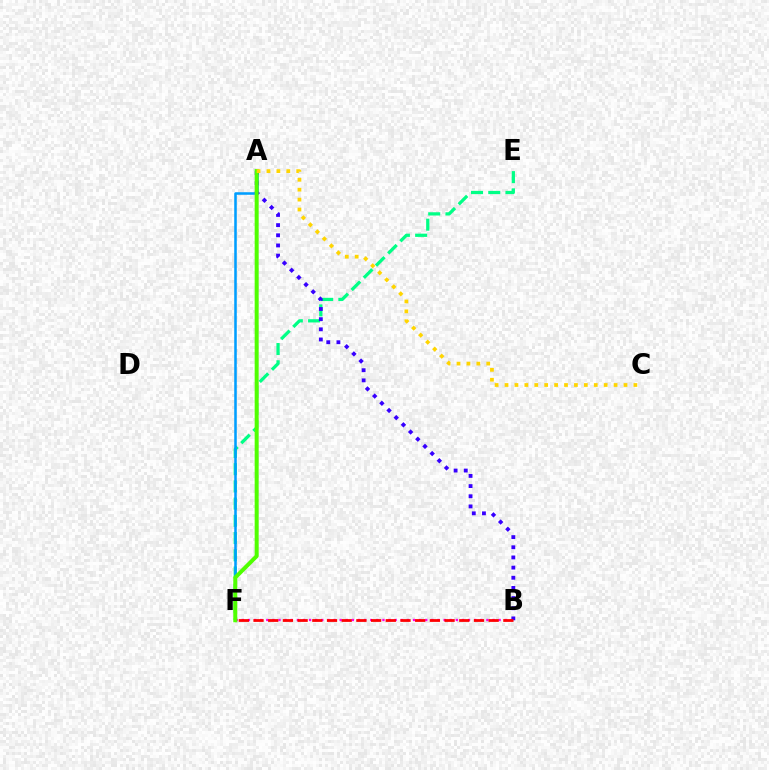{('E', 'F'): [{'color': '#00ff86', 'line_style': 'dashed', 'thickness': 2.34}], ('B', 'F'): [{'color': '#ff00ed', 'line_style': 'dotted', 'thickness': 1.66}, {'color': '#ff0000', 'line_style': 'dashed', 'thickness': 2.0}], ('A', 'F'): [{'color': '#009eff', 'line_style': 'solid', 'thickness': 1.83}, {'color': '#4fff00', 'line_style': 'solid', 'thickness': 2.88}], ('A', 'B'): [{'color': '#3700ff', 'line_style': 'dotted', 'thickness': 2.76}], ('A', 'C'): [{'color': '#ffd500', 'line_style': 'dotted', 'thickness': 2.69}]}